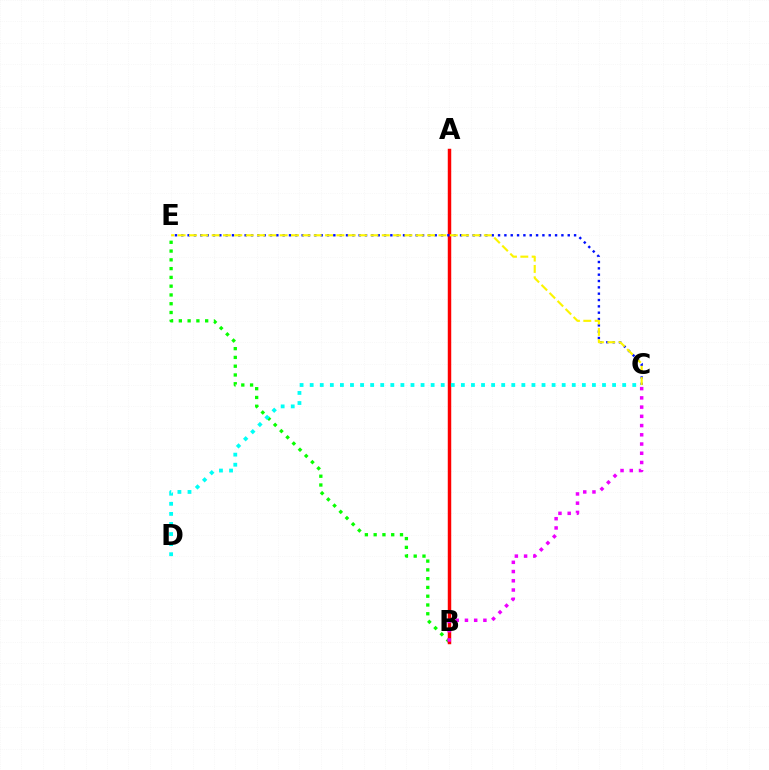{('B', 'E'): [{'color': '#08ff00', 'line_style': 'dotted', 'thickness': 2.38}], ('A', 'B'): [{'color': '#ff0000', 'line_style': 'solid', 'thickness': 2.49}], ('C', 'E'): [{'color': '#0010ff', 'line_style': 'dotted', 'thickness': 1.72}, {'color': '#fcf500', 'line_style': 'dashed', 'thickness': 1.54}], ('B', 'C'): [{'color': '#ee00ff', 'line_style': 'dotted', 'thickness': 2.51}], ('C', 'D'): [{'color': '#00fff6', 'line_style': 'dotted', 'thickness': 2.74}]}